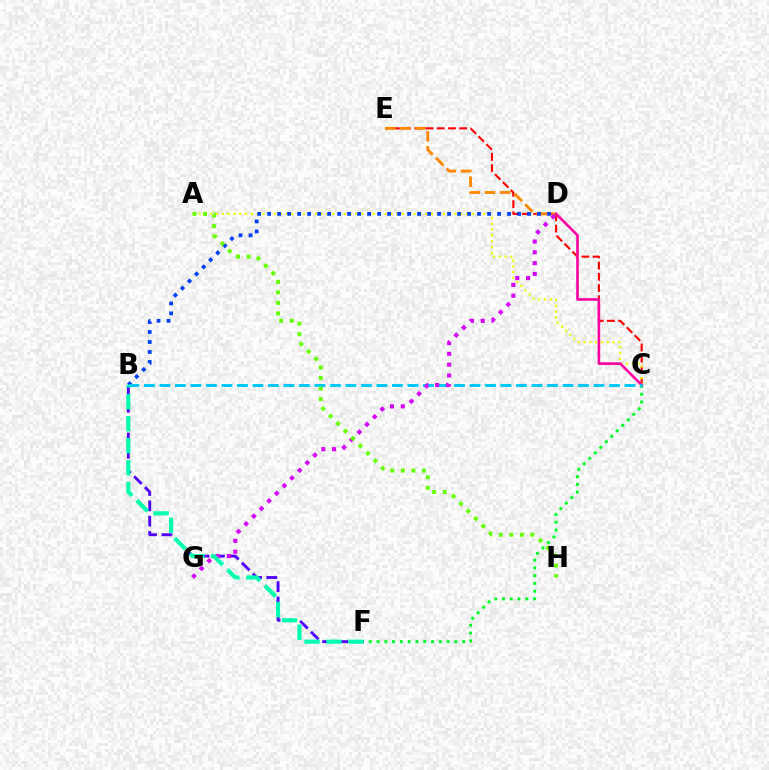{('C', 'E'): [{'color': '#ff0000', 'line_style': 'dashed', 'thickness': 1.52}], ('C', 'F'): [{'color': '#00ff27', 'line_style': 'dotted', 'thickness': 2.11}], ('D', 'E'): [{'color': '#ff8800', 'line_style': 'dashed', 'thickness': 2.06}], ('B', 'F'): [{'color': '#4f00ff', 'line_style': 'dashed', 'thickness': 2.08}, {'color': '#00ffaf', 'line_style': 'dashed', 'thickness': 2.98}], ('A', 'C'): [{'color': '#eeff00', 'line_style': 'dotted', 'thickness': 1.58}], ('C', 'D'): [{'color': '#ff00a0', 'line_style': 'solid', 'thickness': 1.89}], ('B', 'D'): [{'color': '#003fff', 'line_style': 'dotted', 'thickness': 2.72}], ('B', 'C'): [{'color': '#00c7ff', 'line_style': 'dashed', 'thickness': 2.11}], ('D', 'G'): [{'color': '#d600ff', 'line_style': 'dotted', 'thickness': 2.93}], ('A', 'H'): [{'color': '#66ff00', 'line_style': 'dotted', 'thickness': 2.86}]}